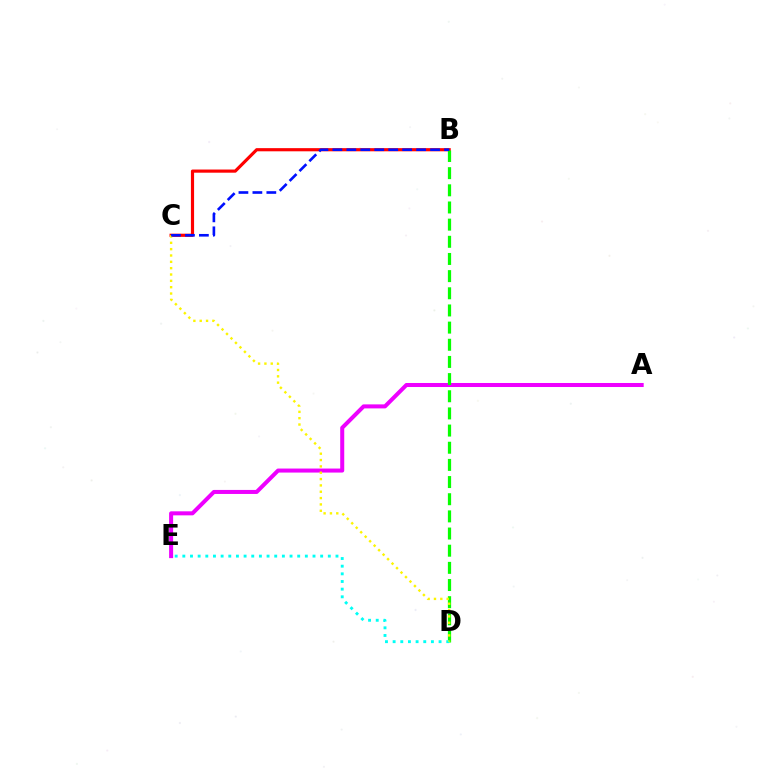{('A', 'E'): [{'color': '#ee00ff', 'line_style': 'solid', 'thickness': 2.9}], ('B', 'C'): [{'color': '#ff0000', 'line_style': 'solid', 'thickness': 2.28}, {'color': '#0010ff', 'line_style': 'dashed', 'thickness': 1.9}], ('B', 'D'): [{'color': '#08ff00', 'line_style': 'dashed', 'thickness': 2.33}], ('D', 'E'): [{'color': '#00fff6', 'line_style': 'dotted', 'thickness': 2.08}], ('C', 'D'): [{'color': '#fcf500', 'line_style': 'dotted', 'thickness': 1.72}]}